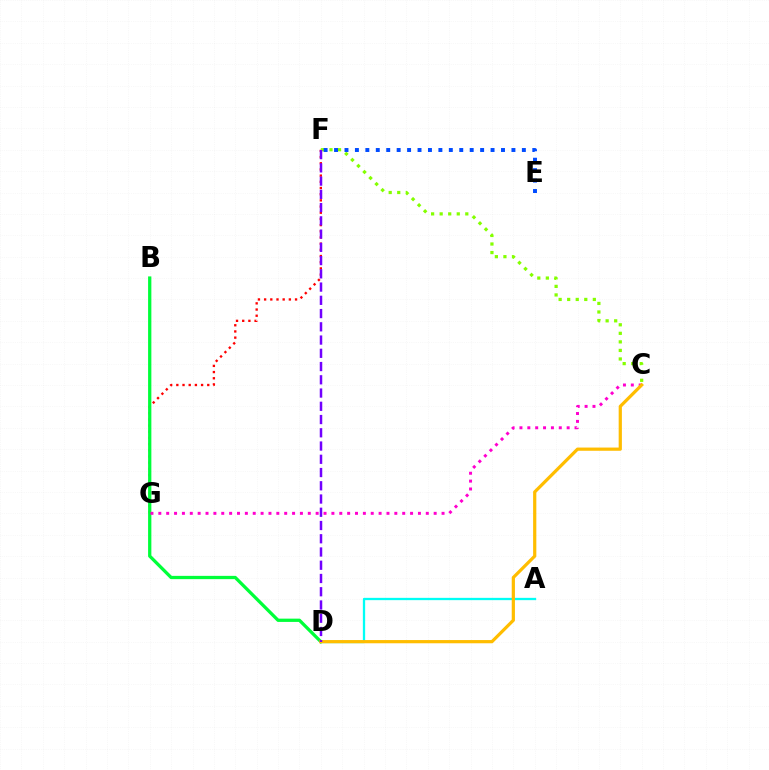{('A', 'D'): [{'color': '#00fff6', 'line_style': 'solid', 'thickness': 1.65}], ('F', 'G'): [{'color': '#ff0000', 'line_style': 'dotted', 'thickness': 1.68}], ('C', 'F'): [{'color': '#84ff00', 'line_style': 'dotted', 'thickness': 2.32}], ('B', 'D'): [{'color': '#00ff39', 'line_style': 'solid', 'thickness': 2.36}], ('C', 'G'): [{'color': '#ff00cf', 'line_style': 'dotted', 'thickness': 2.14}], ('C', 'D'): [{'color': '#ffbd00', 'line_style': 'solid', 'thickness': 2.32}], ('E', 'F'): [{'color': '#004bff', 'line_style': 'dotted', 'thickness': 2.83}], ('D', 'F'): [{'color': '#7200ff', 'line_style': 'dashed', 'thickness': 1.8}]}